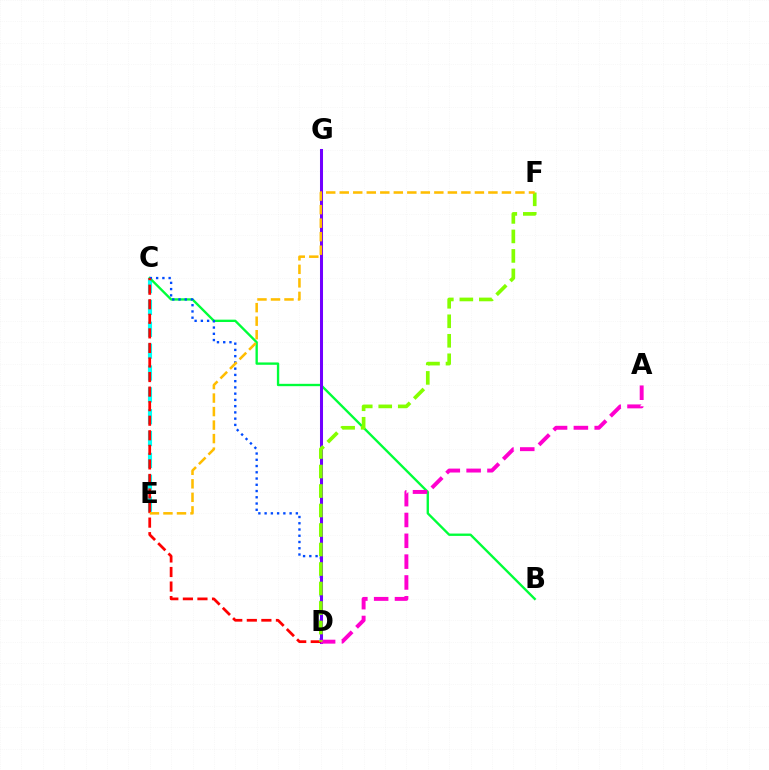{('C', 'E'): [{'color': '#00fff6', 'line_style': 'dashed', 'thickness': 2.97}], ('B', 'C'): [{'color': '#00ff39', 'line_style': 'solid', 'thickness': 1.69}], ('C', 'D'): [{'color': '#004bff', 'line_style': 'dotted', 'thickness': 1.7}, {'color': '#ff0000', 'line_style': 'dashed', 'thickness': 1.98}], ('D', 'G'): [{'color': '#7200ff', 'line_style': 'solid', 'thickness': 2.18}], ('A', 'D'): [{'color': '#ff00cf', 'line_style': 'dashed', 'thickness': 2.83}], ('D', 'F'): [{'color': '#84ff00', 'line_style': 'dashed', 'thickness': 2.65}], ('E', 'F'): [{'color': '#ffbd00', 'line_style': 'dashed', 'thickness': 1.84}]}